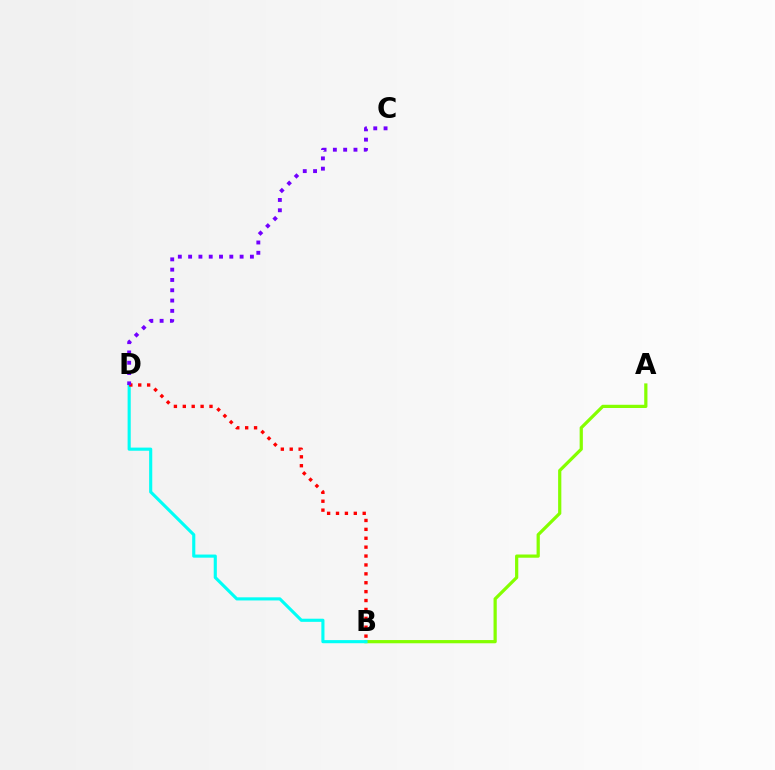{('A', 'B'): [{'color': '#84ff00', 'line_style': 'solid', 'thickness': 2.32}], ('B', 'D'): [{'color': '#00fff6', 'line_style': 'solid', 'thickness': 2.25}, {'color': '#ff0000', 'line_style': 'dotted', 'thickness': 2.42}], ('C', 'D'): [{'color': '#7200ff', 'line_style': 'dotted', 'thickness': 2.8}]}